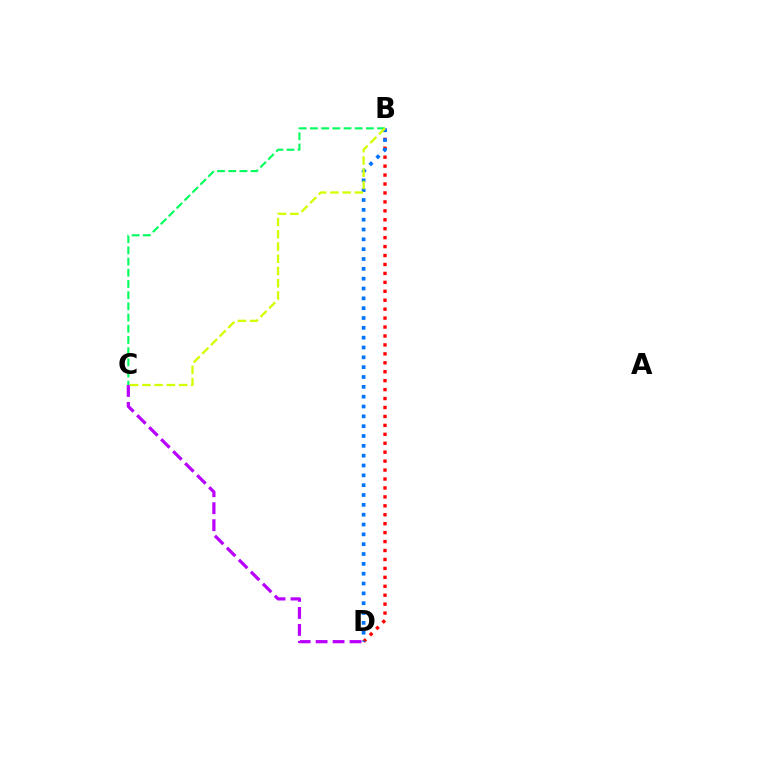{('C', 'D'): [{'color': '#b900ff', 'line_style': 'dashed', 'thickness': 2.3}], ('B', 'D'): [{'color': '#ff0000', 'line_style': 'dotted', 'thickness': 2.43}, {'color': '#0074ff', 'line_style': 'dotted', 'thickness': 2.67}], ('B', 'C'): [{'color': '#00ff5c', 'line_style': 'dashed', 'thickness': 1.52}, {'color': '#d1ff00', 'line_style': 'dashed', 'thickness': 1.66}]}